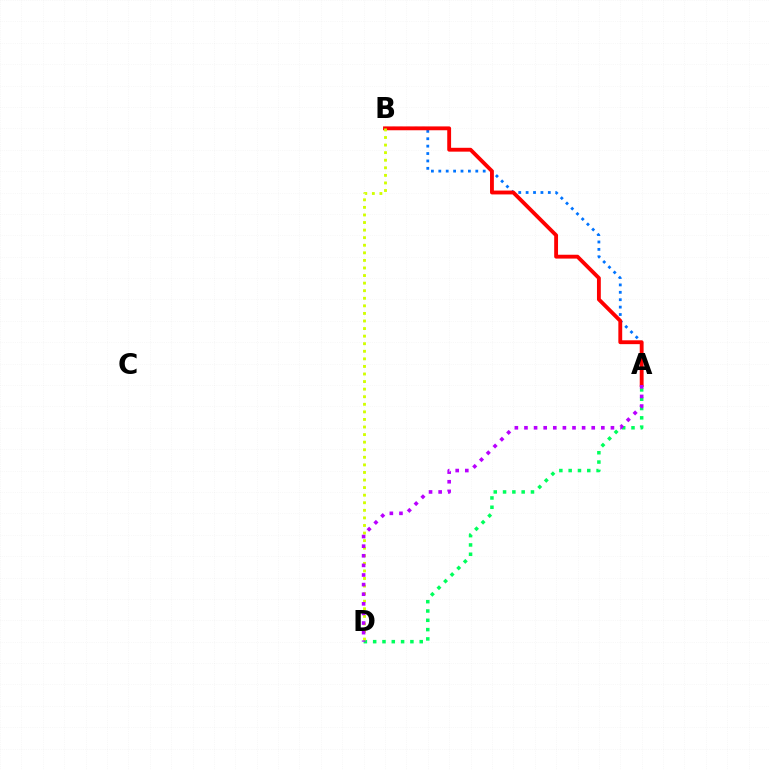{('A', 'D'): [{'color': '#00ff5c', 'line_style': 'dotted', 'thickness': 2.53}, {'color': '#b900ff', 'line_style': 'dotted', 'thickness': 2.61}], ('A', 'B'): [{'color': '#0074ff', 'line_style': 'dotted', 'thickness': 2.01}, {'color': '#ff0000', 'line_style': 'solid', 'thickness': 2.77}], ('B', 'D'): [{'color': '#d1ff00', 'line_style': 'dotted', 'thickness': 2.06}]}